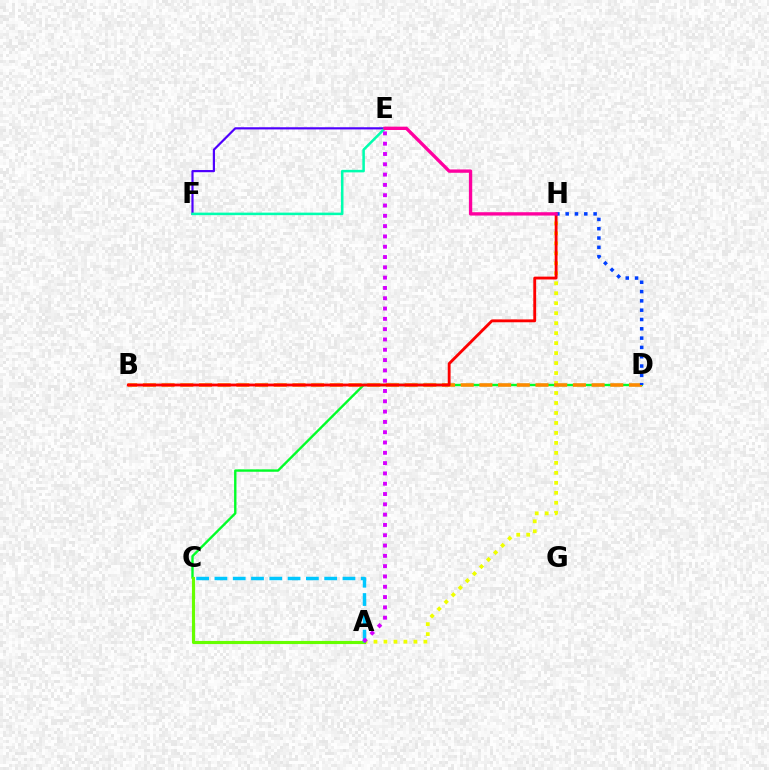{('E', 'F'): [{'color': '#4f00ff', 'line_style': 'solid', 'thickness': 1.57}, {'color': '#00ffaf', 'line_style': 'solid', 'thickness': 1.82}], ('A', 'H'): [{'color': '#eeff00', 'line_style': 'dotted', 'thickness': 2.71}], ('C', 'D'): [{'color': '#00ff27', 'line_style': 'solid', 'thickness': 1.71}], ('B', 'D'): [{'color': '#ff8800', 'line_style': 'dashed', 'thickness': 2.54}], ('B', 'H'): [{'color': '#ff0000', 'line_style': 'solid', 'thickness': 2.05}], ('A', 'C'): [{'color': '#66ff00', 'line_style': 'solid', 'thickness': 2.25}, {'color': '#00c7ff', 'line_style': 'dashed', 'thickness': 2.48}], ('D', 'H'): [{'color': '#003fff', 'line_style': 'dotted', 'thickness': 2.53}], ('A', 'E'): [{'color': '#d600ff', 'line_style': 'dotted', 'thickness': 2.8}], ('E', 'H'): [{'color': '#ff00a0', 'line_style': 'solid', 'thickness': 2.4}]}